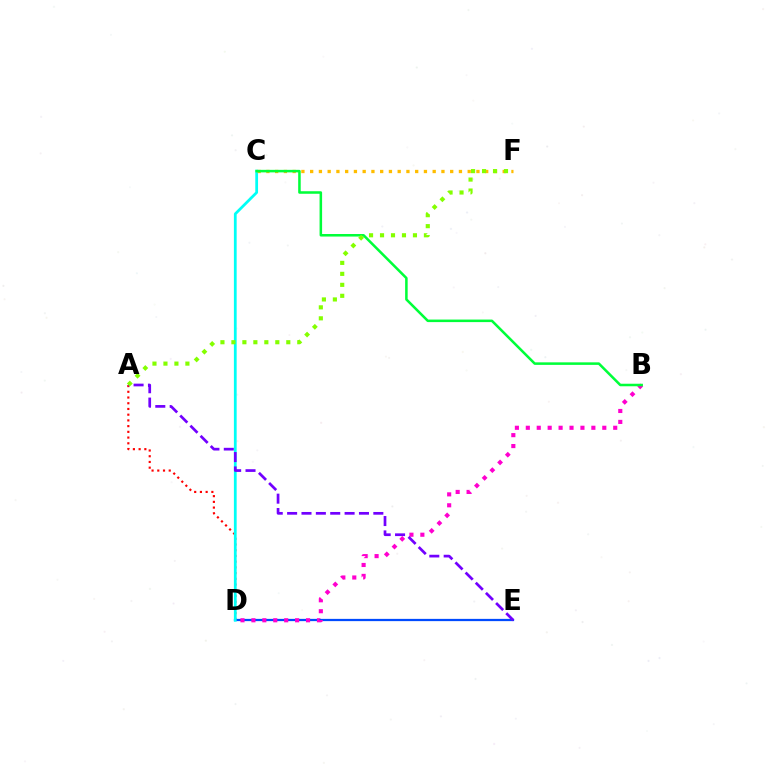{('A', 'D'): [{'color': '#ff0000', 'line_style': 'dotted', 'thickness': 1.55}], ('D', 'E'): [{'color': '#004bff', 'line_style': 'solid', 'thickness': 1.62}], ('C', 'D'): [{'color': '#00fff6', 'line_style': 'solid', 'thickness': 1.99}], ('B', 'D'): [{'color': '#ff00cf', 'line_style': 'dotted', 'thickness': 2.97}], ('C', 'F'): [{'color': '#ffbd00', 'line_style': 'dotted', 'thickness': 2.38}], ('B', 'C'): [{'color': '#00ff39', 'line_style': 'solid', 'thickness': 1.83}], ('A', 'E'): [{'color': '#7200ff', 'line_style': 'dashed', 'thickness': 1.95}], ('A', 'F'): [{'color': '#84ff00', 'line_style': 'dotted', 'thickness': 2.98}]}